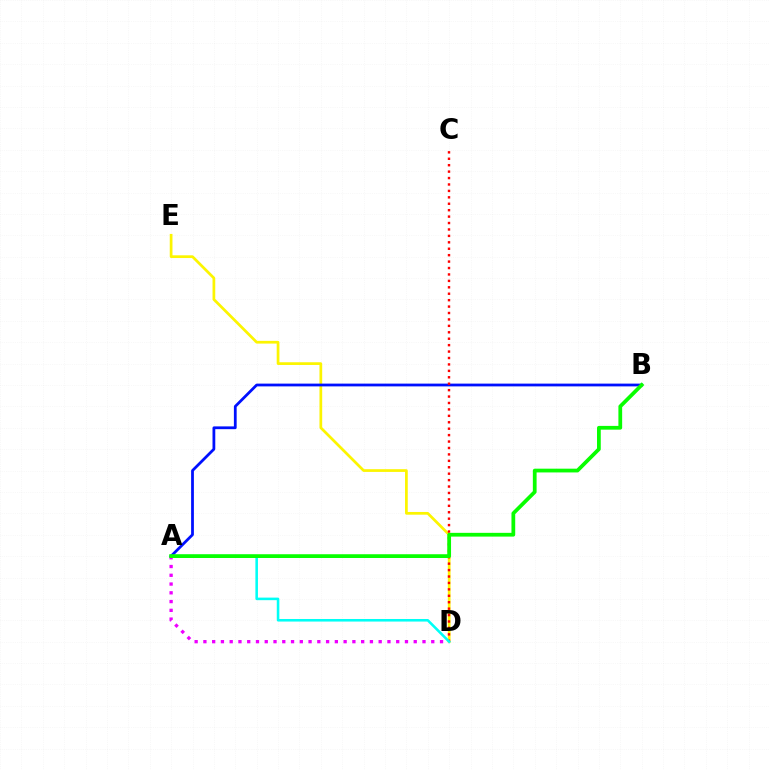{('A', 'D'): [{'color': '#ee00ff', 'line_style': 'dotted', 'thickness': 2.38}, {'color': '#00fff6', 'line_style': 'solid', 'thickness': 1.85}], ('D', 'E'): [{'color': '#fcf500', 'line_style': 'solid', 'thickness': 1.96}], ('A', 'B'): [{'color': '#0010ff', 'line_style': 'solid', 'thickness': 2.0}, {'color': '#08ff00', 'line_style': 'solid', 'thickness': 2.7}], ('C', 'D'): [{'color': '#ff0000', 'line_style': 'dotted', 'thickness': 1.75}]}